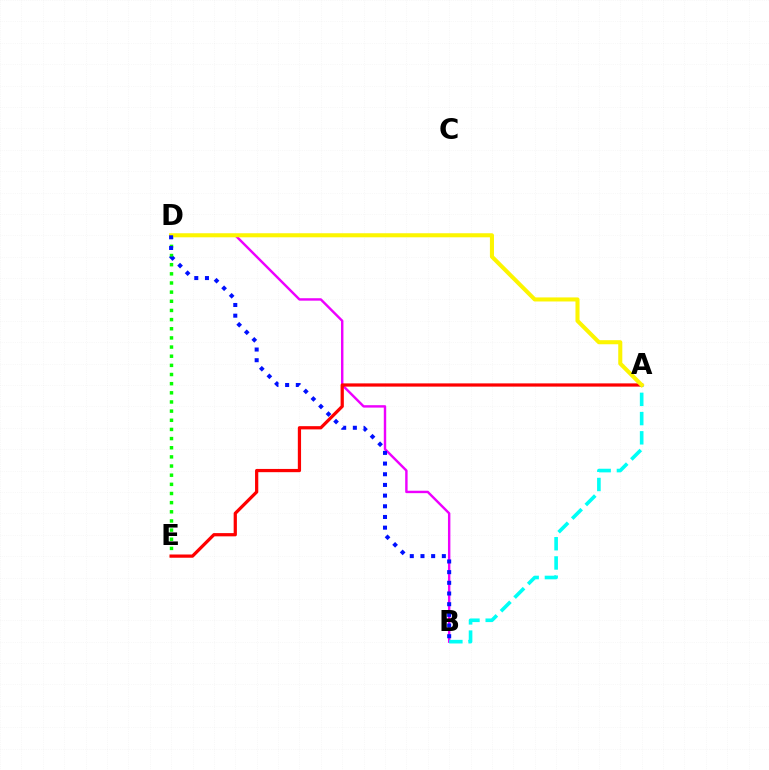{('B', 'D'): [{'color': '#ee00ff', 'line_style': 'solid', 'thickness': 1.74}, {'color': '#0010ff', 'line_style': 'dotted', 'thickness': 2.9}], ('D', 'E'): [{'color': '#08ff00', 'line_style': 'dotted', 'thickness': 2.49}], ('A', 'B'): [{'color': '#00fff6', 'line_style': 'dashed', 'thickness': 2.61}], ('A', 'E'): [{'color': '#ff0000', 'line_style': 'solid', 'thickness': 2.33}], ('A', 'D'): [{'color': '#fcf500', 'line_style': 'solid', 'thickness': 2.92}]}